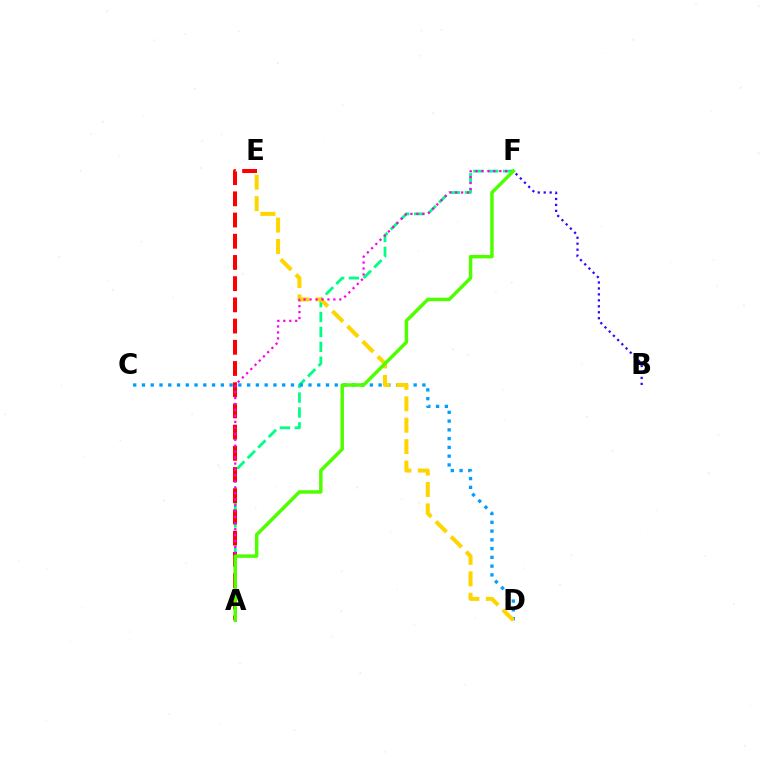{('A', 'F'): [{'color': '#00ff86', 'line_style': 'dashed', 'thickness': 2.02}, {'color': '#ff00ed', 'line_style': 'dotted', 'thickness': 1.62}, {'color': '#4fff00', 'line_style': 'solid', 'thickness': 2.5}], ('A', 'E'): [{'color': '#ff0000', 'line_style': 'dashed', 'thickness': 2.88}], ('C', 'D'): [{'color': '#009eff', 'line_style': 'dotted', 'thickness': 2.38}], ('D', 'E'): [{'color': '#ffd500', 'line_style': 'dashed', 'thickness': 2.91}], ('B', 'F'): [{'color': '#3700ff', 'line_style': 'dotted', 'thickness': 1.62}]}